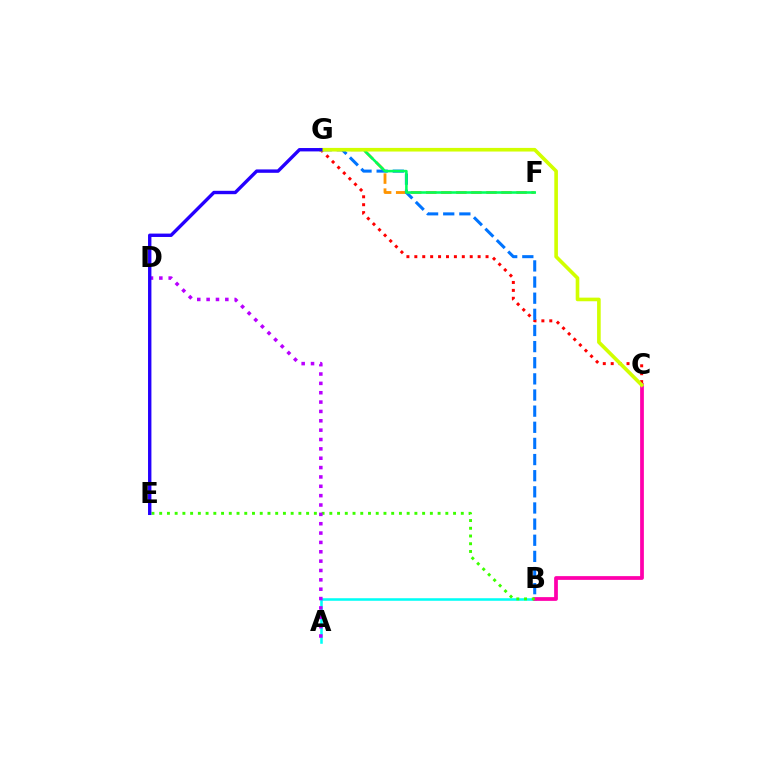{('F', 'G'): [{'color': '#ff9400', 'line_style': 'dashed', 'thickness': 2.04}, {'color': '#00ff5c', 'line_style': 'solid', 'thickness': 1.85}], ('A', 'B'): [{'color': '#00fff6', 'line_style': 'solid', 'thickness': 1.83}], ('C', 'G'): [{'color': '#ff0000', 'line_style': 'dotted', 'thickness': 2.15}, {'color': '#d1ff00', 'line_style': 'solid', 'thickness': 2.61}], ('B', 'G'): [{'color': '#0074ff', 'line_style': 'dashed', 'thickness': 2.19}], ('B', 'C'): [{'color': '#ff00ac', 'line_style': 'solid', 'thickness': 2.7}], ('B', 'E'): [{'color': '#3dff00', 'line_style': 'dotted', 'thickness': 2.1}], ('A', 'D'): [{'color': '#b900ff', 'line_style': 'dotted', 'thickness': 2.54}], ('E', 'G'): [{'color': '#2500ff', 'line_style': 'solid', 'thickness': 2.44}]}